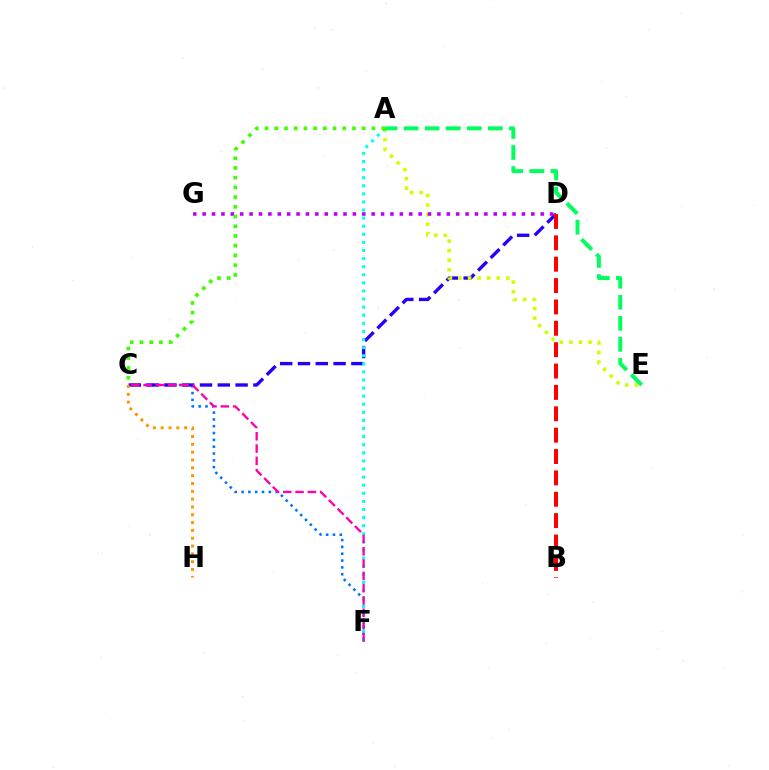{('C', 'F'): [{'color': '#0074ff', 'line_style': 'dotted', 'thickness': 1.85}, {'color': '#ff00ac', 'line_style': 'dashed', 'thickness': 1.67}], ('C', 'D'): [{'color': '#2500ff', 'line_style': 'dashed', 'thickness': 2.42}], ('A', 'E'): [{'color': '#d1ff00', 'line_style': 'dotted', 'thickness': 2.6}, {'color': '#00ff5c', 'line_style': 'dashed', 'thickness': 2.86}], ('A', 'F'): [{'color': '#00fff6', 'line_style': 'dotted', 'thickness': 2.2}], ('D', 'G'): [{'color': '#b900ff', 'line_style': 'dotted', 'thickness': 2.55}], ('A', 'C'): [{'color': '#3dff00', 'line_style': 'dotted', 'thickness': 2.64}], ('C', 'H'): [{'color': '#ff9400', 'line_style': 'dotted', 'thickness': 2.13}], ('B', 'D'): [{'color': '#ff0000', 'line_style': 'dashed', 'thickness': 2.9}]}